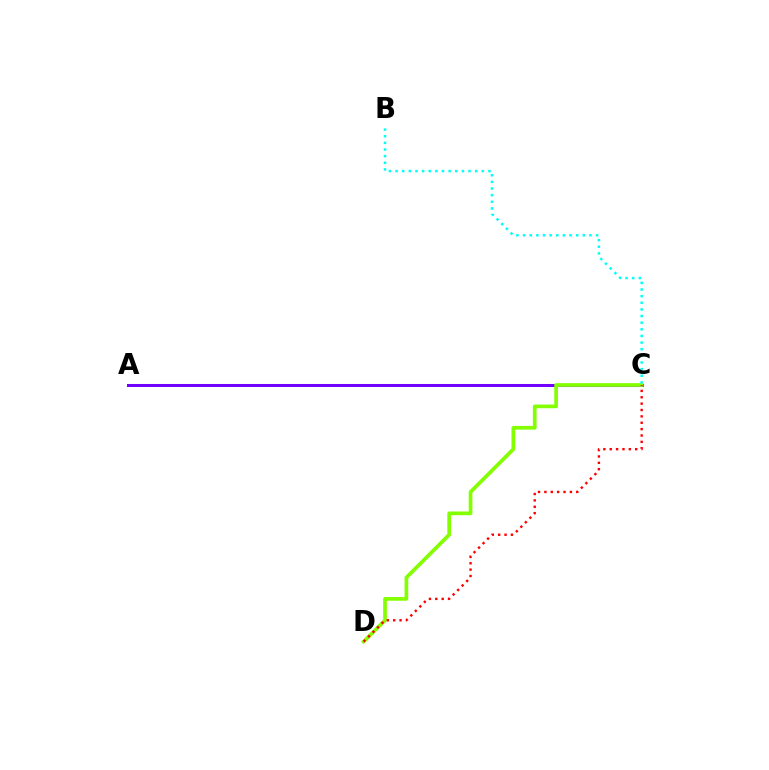{('A', 'C'): [{'color': '#7200ff', 'line_style': 'solid', 'thickness': 2.18}], ('C', 'D'): [{'color': '#84ff00', 'line_style': 'solid', 'thickness': 2.67}, {'color': '#ff0000', 'line_style': 'dotted', 'thickness': 1.73}], ('B', 'C'): [{'color': '#00fff6', 'line_style': 'dotted', 'thickness': 1.8}]}